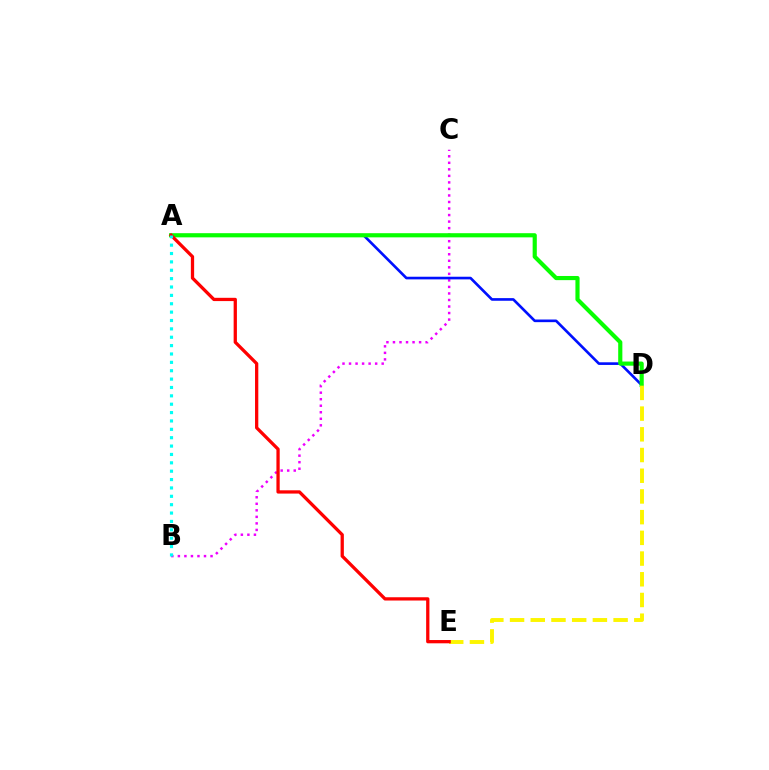{('B', 'C'): [{'color': '#ee00ff', 'line_style': 'dotted', 'thickness': 1.77}], ('A', 'D'): [{'color': '#0010ff', 'line_style': 'solid', 'thickness': 1.9}, {'color': '#08ff00', 'line_style': 'solid', 'thickness': 2.99}], ('D', 'E'): [{'color': '#fcf500', 'line_style': 'dashed', 'thickness': 2.81}], ('A', 'E'): [{'color': '#ff0000', 'line_style': 'solid', 'thickness': 2.36}], ('A', 'B'): [{'color': '#00fff6', 'line_style': 'dotted', 'thickness': 2.27}]}